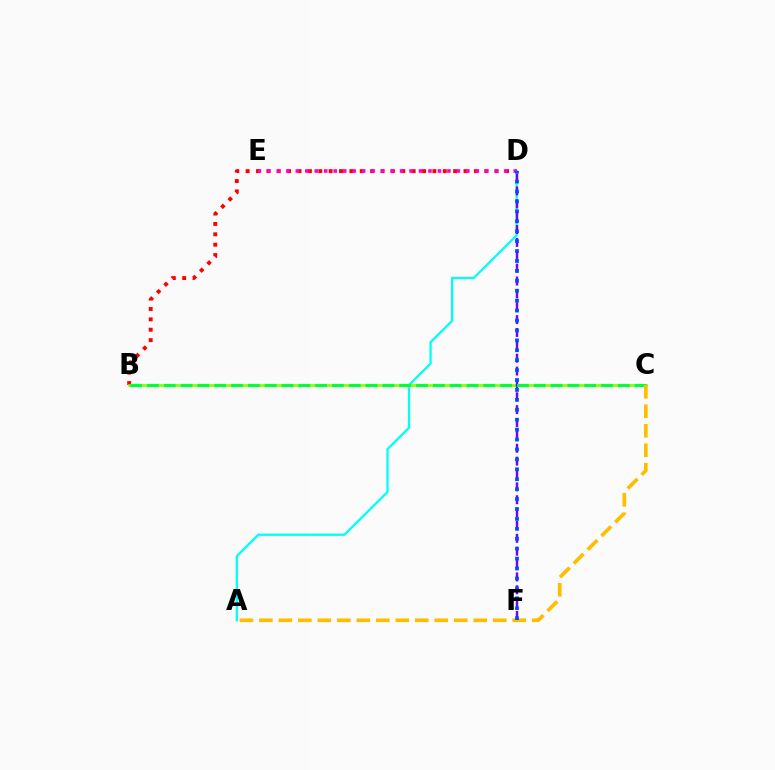{('B', 'D'): [{'color': '#ff0000', 'line_style': 'dotted', 'thickness': 2.82}], ('A', 'D'): [{'color': '#00fff6', 'line_style': 'solid', 'thickness': 1.64}], ('B', 'C'): [{'color': '#84ff00', 'line_style': 'solid', 'thickness': 1.93}, {'color': '#00ff39', 'line_style': 'dashed', 'thickness': 2.28}], ('D', 'F'): [{'color': '#7200ff', 'line_style': 'dashed', 'thickness': 1.75}, {'color': '#004bff', 'line_style': 'dotted', 'thickness': 2.7}], ('A', 'C'): [{'color': '#ffbd00', 'line_style': 'dashed', 'thickness': 2.65}], ('D', 'E'): [{'color': '#ff00cf', 'line_style': 'dotted', 'thickness': 2.57}]}